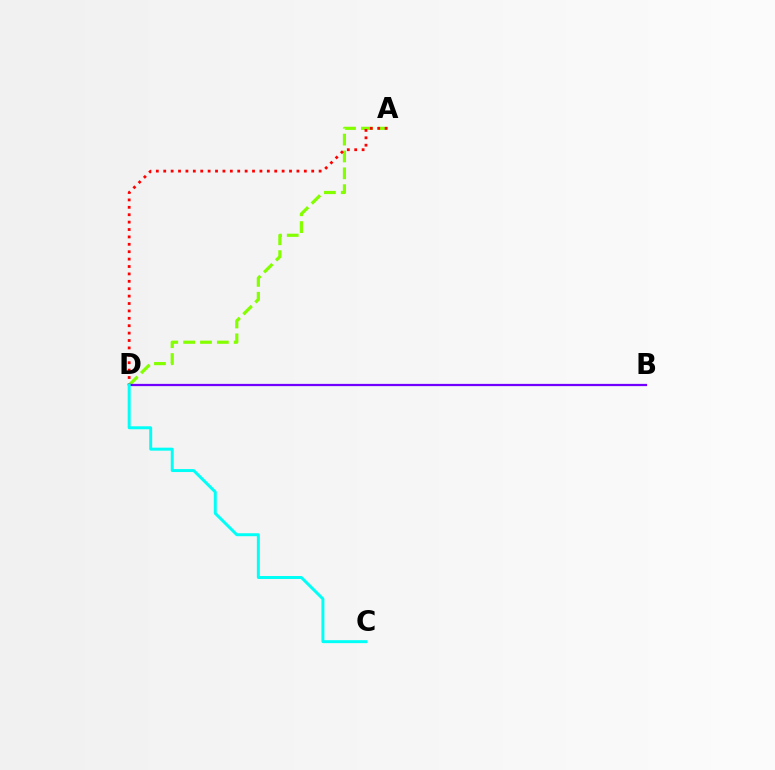{('A', 'D'): [{'color': '#84ff00', 'line_style': 'dashed', 'thickness': 2.29}, {'color': '#ff0000', 'line_style': 'dotted', 'thickness': 2.01}], ('B', 'D'): [{'color': '#7200ff', 'line_style': 'solid', 'thickness': 1.62}], ('C', 'D'): [{'color': '#00fff6', 'line_style': 'solid', 'thickness': 2.14}]}